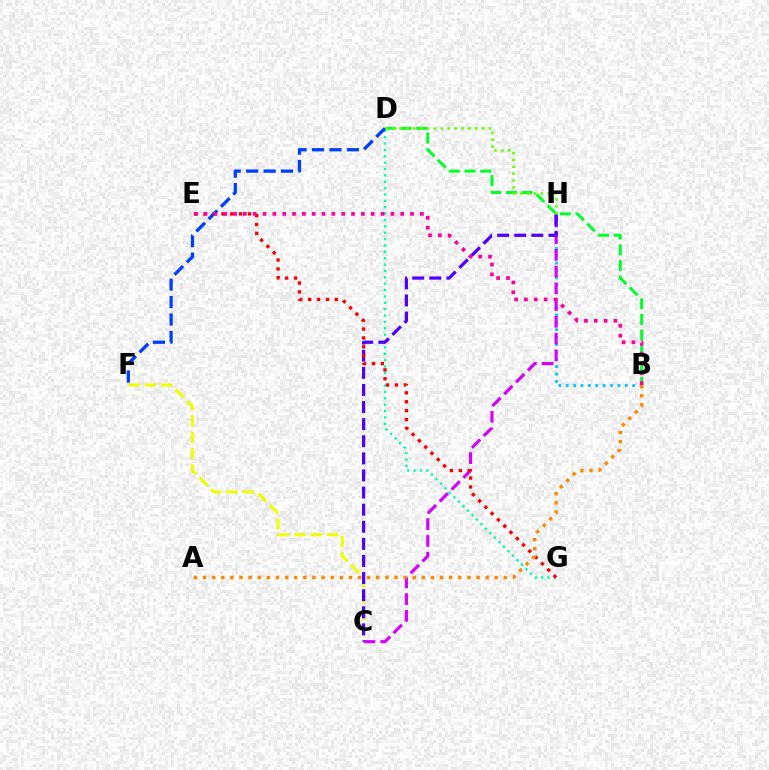{('B', 'H'): [{'color': '#00c7ff', 'line_style': 'dotted', 'thickness': 2.01}], ('B', 'D'): [{'color': '#00ff27', 'line_style': 'dashed', 'thickness': 2.13}], ('C', 'H'): [{'color': '#d600ff', 'line_style': 'dashed', 'thickness': 2.28}, {'color': '#4f00ff', 'line_style': 'dashed', 'thickness': 2.32}], ('C', 'F'): [{'color': '#eeff00', 'line_style': 'dashed', 'thickness': 2.22}], ('D', 'G'): [{'color': '#00ffaf', 'line_style': 'dotted', 'thickness': 1.73}], ('E', 'G'): [{'color': '#ff0000', 'line_style': 'dotted', 'thickness': 2.41}], ('D', 'F'): [{'color': '#003fff', 'line_style': 'dashed', 'thickness': 2.37}], ('A', 'B'): [{'color': '#ff8800', 'line_style': 'dotted', 'thickness': 2.48}], ('D', 'H'): [{'color': '#66ff00', 'line_style': 'dotted', 'thickness': 1.87}], ('B', 'E'): [{'color': '#ff00a0', 'line_style': 'dotted', 'thickness': 2.67}]}